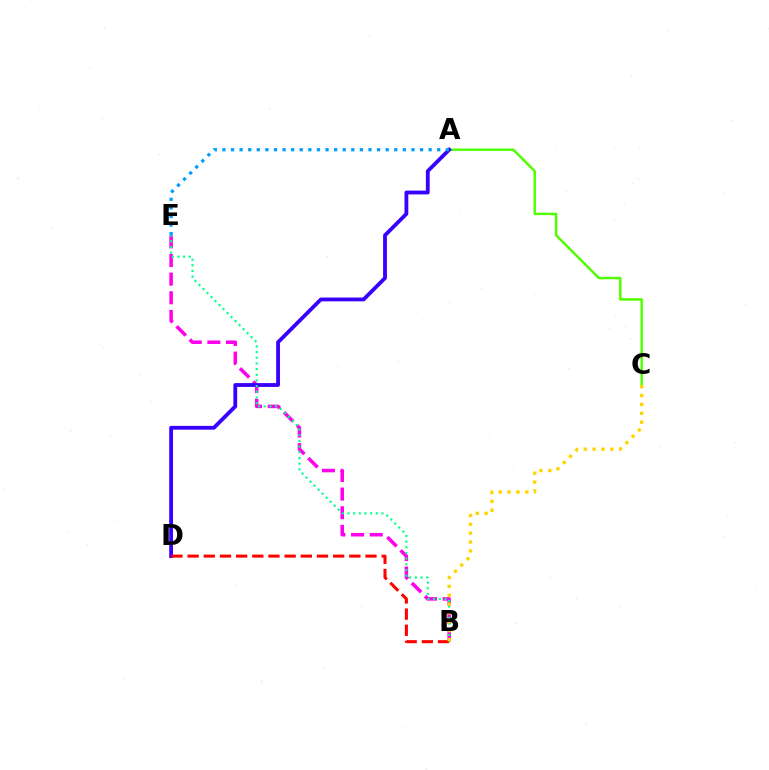{('A', 'C'): [{'color': '#4fff00', 'line_style': 'solid', 'thickness': 1.77}], ('B', 'E'): [{'color': '#ff00ed', 'line_style': 'dashed', 'thickness': 2.54}, {'color': '#00ff86', 'line_style': 'dotted', 'thickness': 1.54}], ('A', 'D'): [{'color': '#3700ff', 'line_style': 'solid', 'thickness': 2.74}], ('A', 'E'): [{'color': '#009eff', 'line_style': 'dotted', 'thickness': 2.33}], ('B', 'D'): [{'color': '#ff0000', 'line_style': 'dashed', 'thickness': 2.2}], ('B', 'C'): [{'color': '#ffd500', 'line_style': 'dotted', 'thickness': 2.41}]}